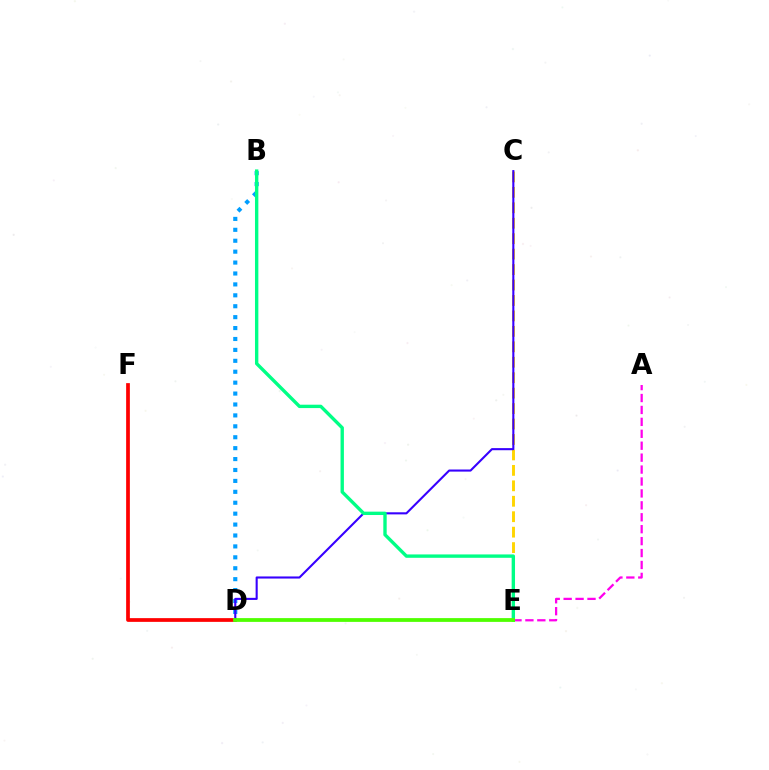{('B', 'D'): [{'color': '#009eff', 'line_style': 'dotted', 'thickness': 2.97}], ('A', 'E'): [{'color': '#ff00ed', 'line_style': 'dashed', 'thickness': 1.62}], ('C', 'E'): [{'color': '#ffd500', 'line_style': 'dashed', 'thickness': 2.1}], ('D', 'F'): [{'color': '#ff0000', 'line_style': 'solid', 'thickness': 2.68}], ('C', 'D'): [{'color': '#3700ff', 'line_style': 'solid', 'thickness': 1.51}], ('B', 'E'): [{'color': '#00ff86', 'line_style': 'solid', 'thickness': 2.43}], ('D', 'E'): [{'color': '#4fff00', 'line_style': 'solid', 'thickness': 2.72}]}